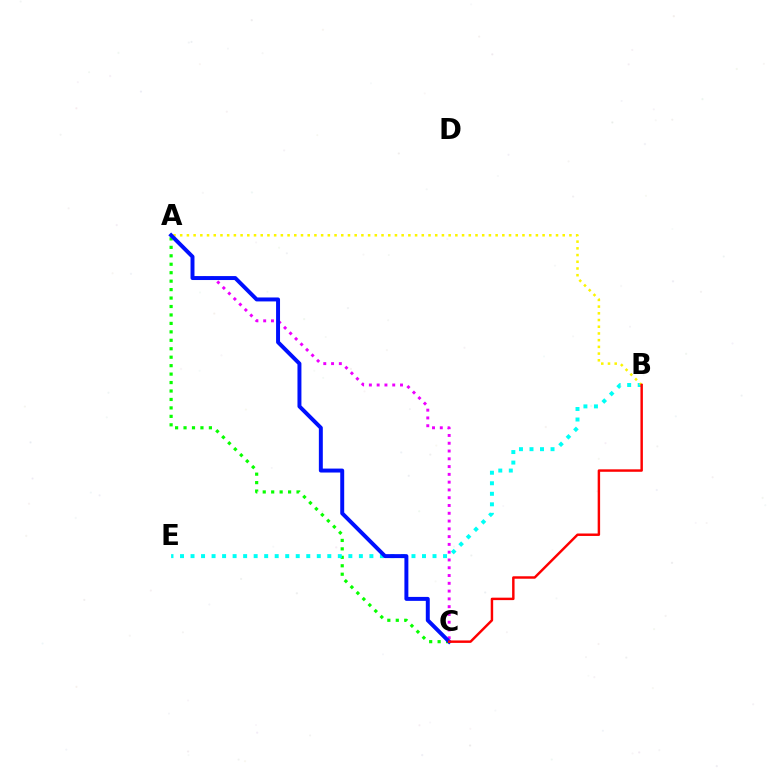{('A', 'C'): [{'color': '#ee00ff', 'line_style': 'dotted', 'thickness': 2.11}, {'color': '#08ff00', 'line_style': 'dotted', 'thickness': 2.3}, {'color': '#0010ff', 'line_style': 'solid', 'thickness': 2.85}], ('B', 'E'): [{'color': '#00fff6', 'line_style': 'dotted', 'thickness': 2.86}], ('A', 'B'): [{'color': '#fcf500', 'line_style': 'dotted', 'thickness': 1.82}], ('B', 'C'): [{'color': '#ff0000', 'line_style': 'solid', 'thickness': 1.76}]}